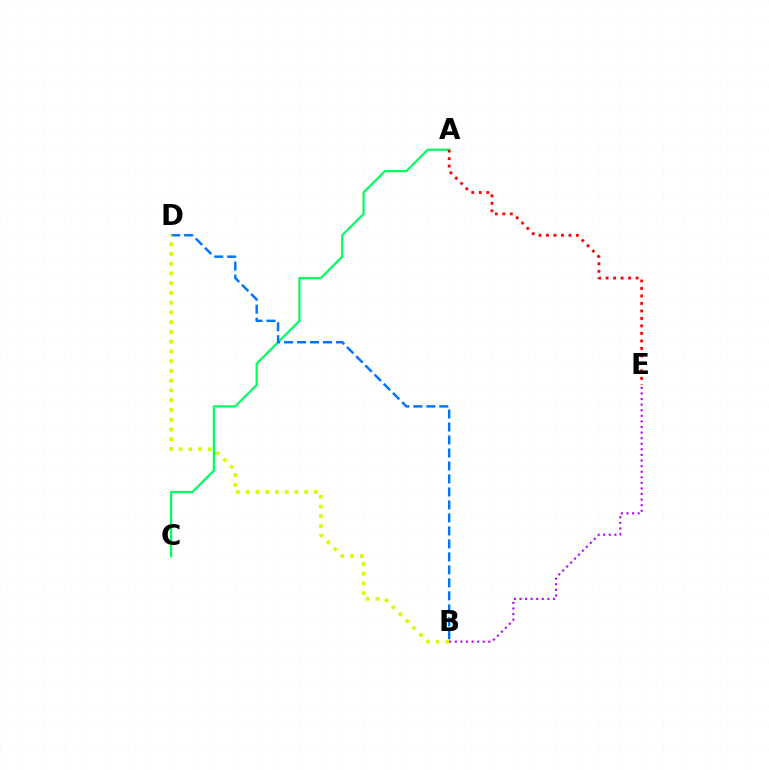{('A', 'C'): [{'color': '#00ff5c', 'line_style': 'solid', 'thickness': 1.6}], ('A', 'E'): [{'color': '#ff0000', 'line_style': 'dotted', 'thickness': 2.04}], ('B', 'D'): [{'color': '#0074ff', 'line_style': 'dashed', 'thickness': 1.76}, {'color': '#d1ff00', 'line_style': 'dotted', 'thickness': 2.65}], ('B', 'E'): [{'color': '#b900ff', 'line_style': 'dotted', 'thickness': 1.52}]}